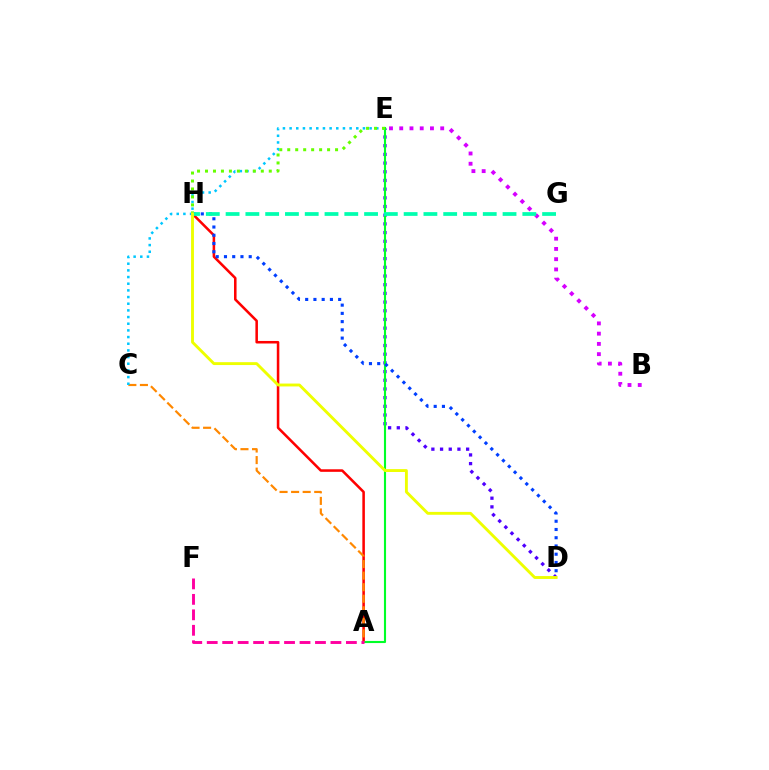{('A', 'H'): [{'color': '#ff0000', 'line_style': 'solid', 'thickness': 1.83}], ('D', 'E'): [{'color': '#4f00ff', 'line_style': 'dotted', 'thickness': 2.36}], ('A', 'E'): [{'color': '#00ff27', 'line_style': 'solid', 'thickness': 1.53}], ('B', 'E'): [{'color': '#d600ff', 'line_style': 'dotted', 'thickness': 2.78}], ('A', 'C'): [{'color': '#ff8800', 'line_style': 'dashed', 'thickness': 1.57}], ('D', 'H'): [{'color': '#003fff', 'line_style': 'dotted', 'thickness': 2.24}, {'color': '#eeff00', 'line_style': 'solid', 'thickness': 2.08}], ('C', 'E'): [{'color': '#00c7ff', 'line_style': 'dotted', 'thickness': 1.81}], ('A', 'F'): [{'color': '#ff00a0', 'line_style': 'dashed', 'thickness': 2.1}], ('E', 'H'): [{'color': '#66ff00', 'line_style': 'dotted', 'thickness': 2.17}], ('G', 'H'): [{'color': '#00ffaf', 'line_style': 'dashed', 'thickness': 2.69}]}